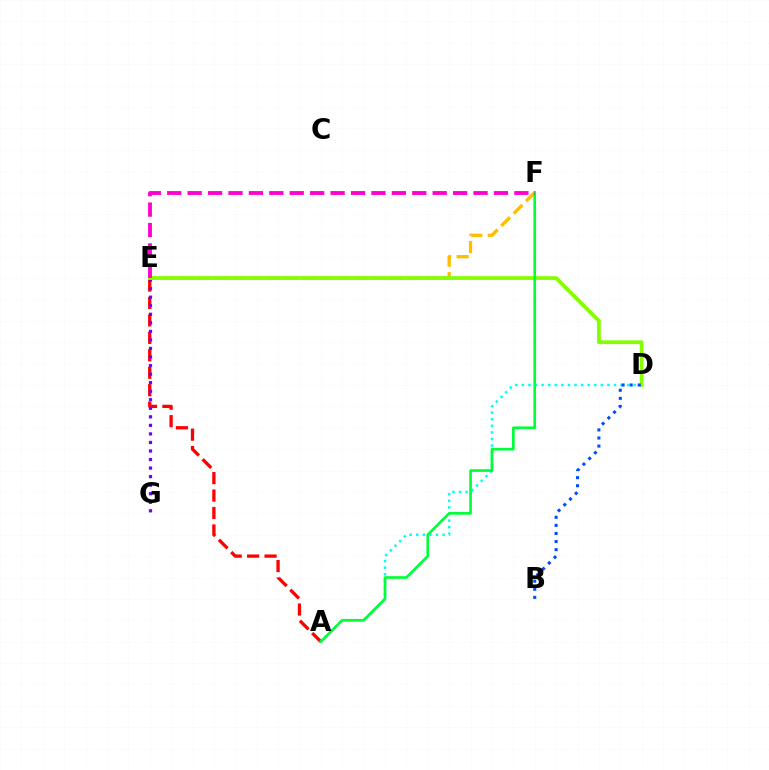{('A', 'E'): [{'color': '#ff0000', 'line_style': 'dashed', 'thickness': 2.37}], ('E', 'F'): [{'color': '#ffbd00', 'line_style': 'dashed', 'thickness': 2.38}, {'color': '#ff00cf', 'line_style': 'dashed', 'thickness': 2.77}], ('A', 'D'): [{'color': '#00fff6', 'line_style': 'dotted', 'thickness': 1.79}], ('E', 'G'): [{'color': '#7200ff', 'line_style': 'dotted', 'thickness': 2.32}], ('D', 'E'): [{'color': '#84ff00', 'line_style': 'solid', 'thickness': 2.71}], ('A', 'F'): [{'color': '#00ff39', 'line_style': 'solid', 'thickness': 1.93}], ('B', 'D'): [{'color': '#004bff', 'line_style': 'dotted', 'thickness': 2.2}]}